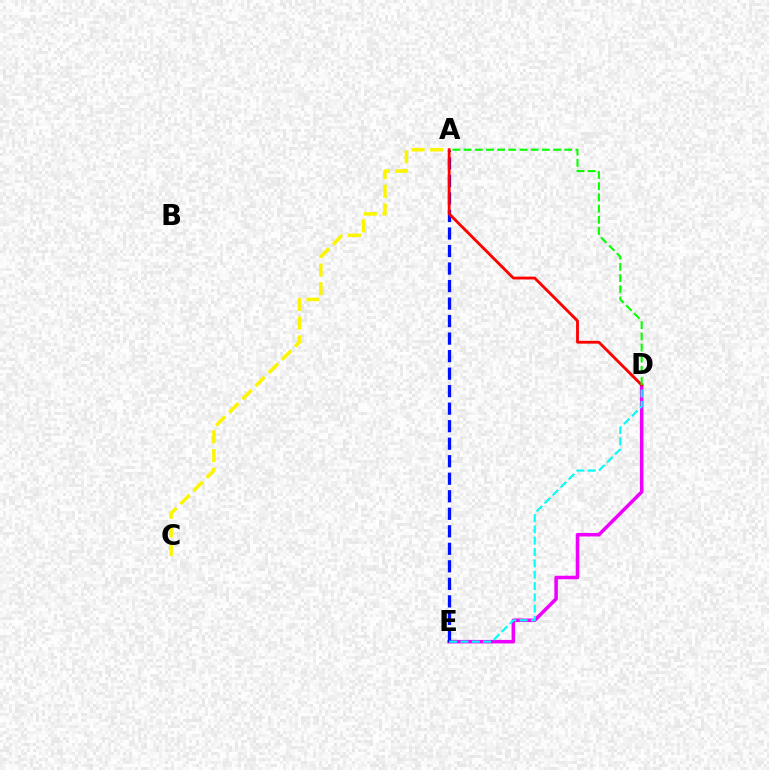{('D', 'E'): [{'color': '#ee00ff', 'line_style': 'solid', 'thickness': 2.53}, {'color': '#00fff6', 'line_style': 'dashed', 'thickness': 1.54}], ('A', 'C'): [{'color': '#fcf500', 'line_style': 'dashed', 'thickness': 2.53}], ('A', 'E'): [{'color': '#0010ff', 'line_style': 'dashed', 'thickness': 2.38}], ('A', 'D'): [{'color': '#ff0000', 'line_style': 'solid', 'thickness': 2.04}, {'color': '#08ff00', 'line_style': 'dashed', 'thickness': 1.52}]}